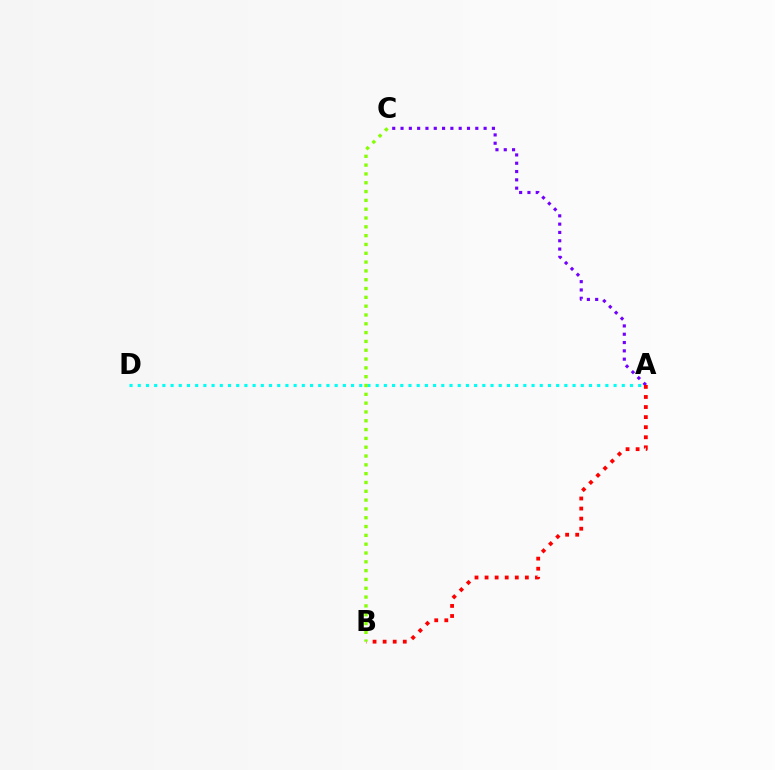{('A', 'D'): [{'color': '#00fff6', 'line_style': 'dotted', 'thickness': 2.23}], ('A', 'C'): [{'color': '#7200ff', 'line_style': 'dotted', 'thickness': 2.26}], ('A', 'B'): [{'color': '#ff0000', 'line_style': 'dotted', 'thickness': 2.74}], ('B', 'C'): [{'color': '#84ff00', 'line_style': 'dotted', 'thickness': 2.4}]}